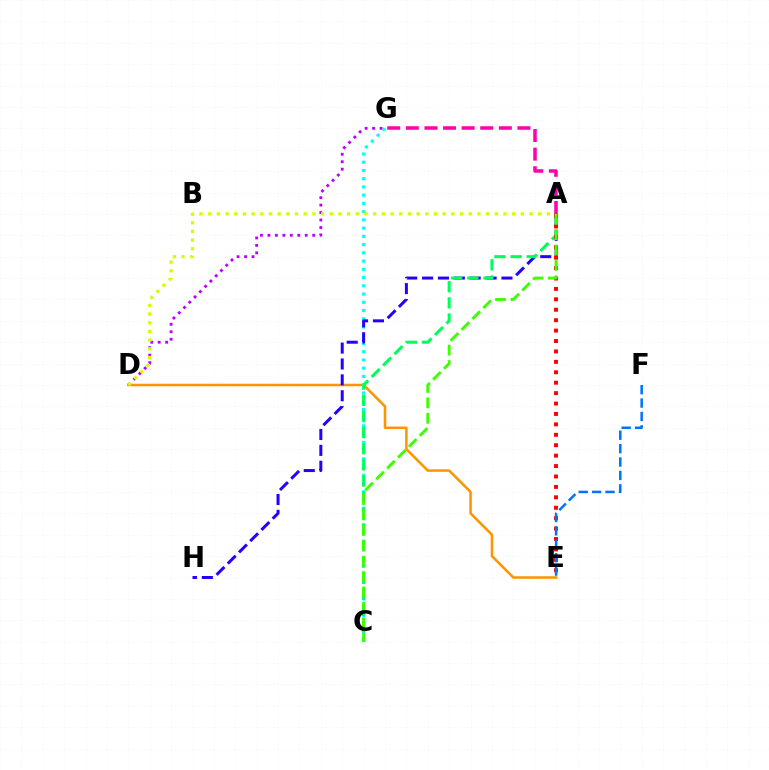{('D', 'G'): [{'color': '#b900ff', 'line_style': 'dotted', 'thickness': 2.03}], ('D', 'E'): [{'color': '#ff9400', 'line_style': 'solid', 'thickness': 1.82}], ('C', 'G'): [{'color': '#00fff6', 'line_style': 'dotted', 'thickness': 2.24}], ('A', 'H'): [{'color': '#2500ff', 'line_style': 'dashed', 'thickness': 2.16}], ('A', 'C'): [{'color': '#00ff5c', 'line_style': 'dashed', 'thickness': 2.2}, {'color': '#3dff00', 'line_style': 'dashed', 'thickness': 2.09}], ('A', 'E'): [{'color': '#ff0000', 'line_style': 'dotted', 'thickness': 2.83}], ('E', 'F'): [{'color': '#0074ff', 'line_style': 'dashed', 'thickness': 1.82}], ('A', 'D'): [{'color': '#d1ff00', 'line_style': 'dotted', 'thickness': 2.36}], ('A', 'G'): [{'color': '#ff00ac', 'line_style': 'dashed', 'thickness': 2.53}]}